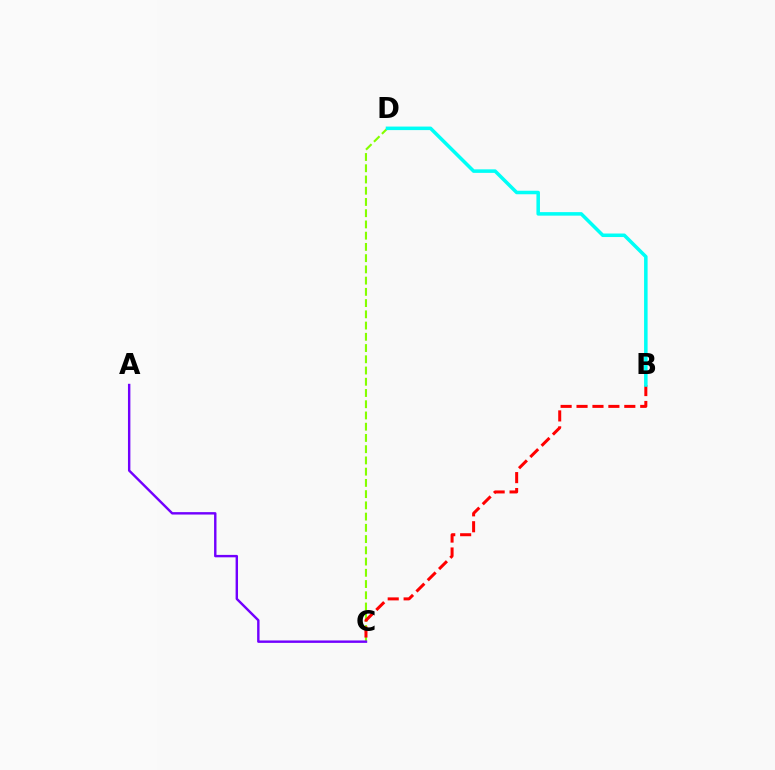{('C', 'D'): [{'color': '#84ff00', 'line_style': 'dashed', 'thickness': 1.53}], ('A', 'C'): [{'color': '#7200ff', 'line_style': 'solid', 'thickness': 1.74}], ('B', 'C'): [{'color': '#ff0000', 'line_style': 'dashed', 'thickness': 2.16}], ('B', 'D'): [{'color': '#00fff6', 'line_style': 'solid', 'thickness': 2.54}]}